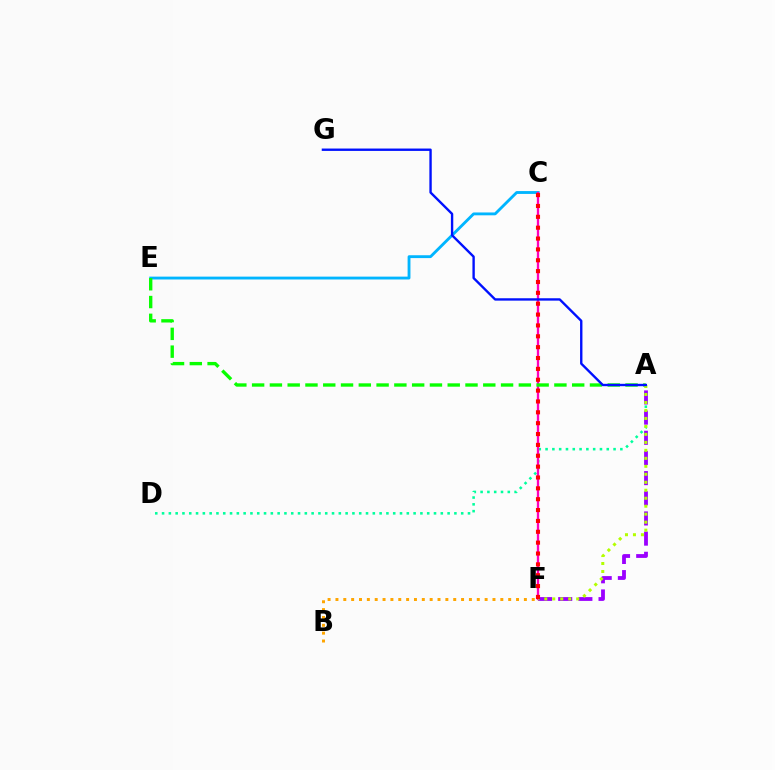{('C', 'E'): [{'color': '#00b5ff', 'line_style': 'solid', 'thickness': 2.05}], ('A', 'D'): [{'color': '#00ff9d', 'line_style': 'dotted', 'thickness': 1.85}], ('C', 'F'): [{'color': '#ff00bd', 'line_style': 'solid', 'thickness': 1.67}, {'color': '#ff0000', 'line_style': 'dotted', 'thickness': 2.95}], ('A', 'E'): [{'color': '#08ff00', 'line_style': 'dashed', 'thickness': 2.42}], ('A', 'F'): [{'color': '#9b00ff', 'line_style': 'dashed', 'thickness': 2.74}, {'color': '#b3ff00', 'line_style': 'dotted', 'thickness': 2.17}], ('B', 'F'): [{'color': '#ffa500', 'line_style': 'dotted', 'thickness': 2.13}], ('A', 'G'): [{'color': '#0010ff', 'line_style': 'solid', 'thickness': 1.71}]}